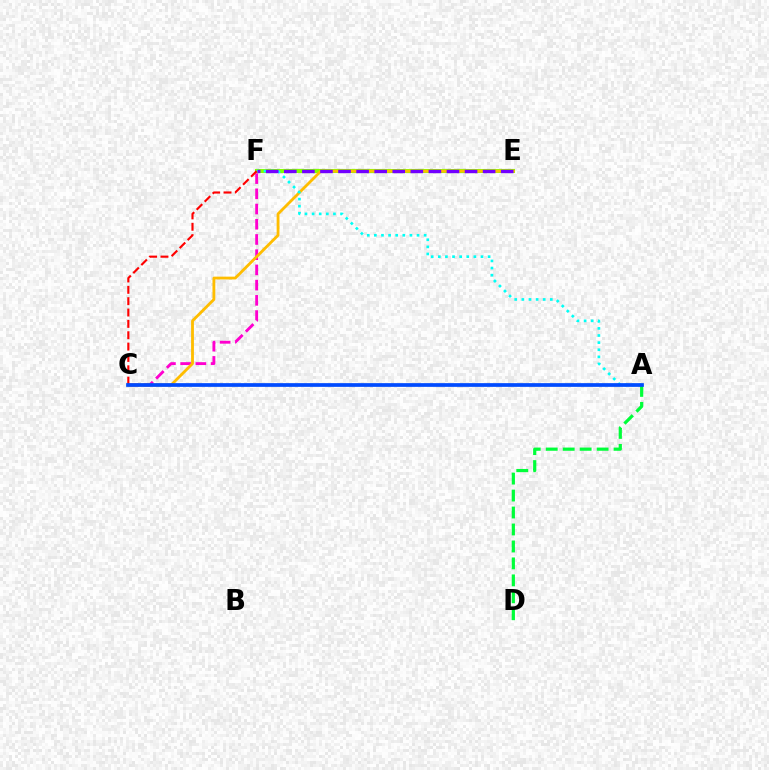{('E', 'F'): [{'color': '#84ff00', 'line_style': 'solid', 'thickness': 2.94}, {'color': '#7200ff', 'line_style': 'dashed', 'thickness': 2.46}], ('C', 'F'): [{'color': '#ff00cf', 'line_style': 'dashed', 'thickness': 2.07}, {'color': '#ff0000', 'line_style': 'dashed', 'thickness': 1.54}], ('C', 'E'): [{'color': '#ffbd00', 'line_style': 'solid', 'thickness': 2.03}], ('A', 'F'): [{'color': '#00fff6', 'line_style': 'dotted', 'thickness': 1.93}], ('A', 'D'): [{'color': '#00ff39', 'line_style': 'dashed', 'thickness': 2.3}], ('A', 'C'): [{'color': '#004bff', 'line_style': 'solid', 'thickness': 2.67}]}